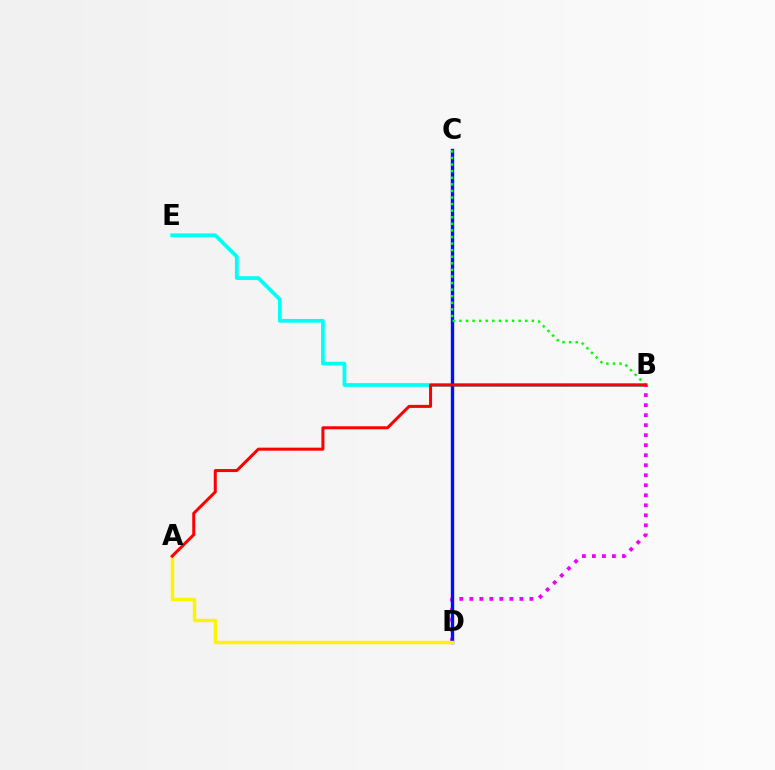{('B', 'E'): [{'color': '#00fff6', 'line_style': 'solid', 'thickness': 2.69}], ('B', 'D'): [{'color': '#ee00ff', 'line_style': 'dotted', 'thickness': 2.72}], ('C', 'D'): [{'color': '#0010ff', 'line_style': 'solid', 'thickness': 2.42}], ('A', 'D'): [{'color': '#fcf500', 'line_style': 'solid', 'thickness': 2.46}], ('B', 'C'): [{'color': '#08ff00', 'line_style': 'dotted', 'thickness': 1.79}], ('A', 'B'): [{'color': '#ff0000', 'line_style': 'solid', 'thickness': 2.17}]}